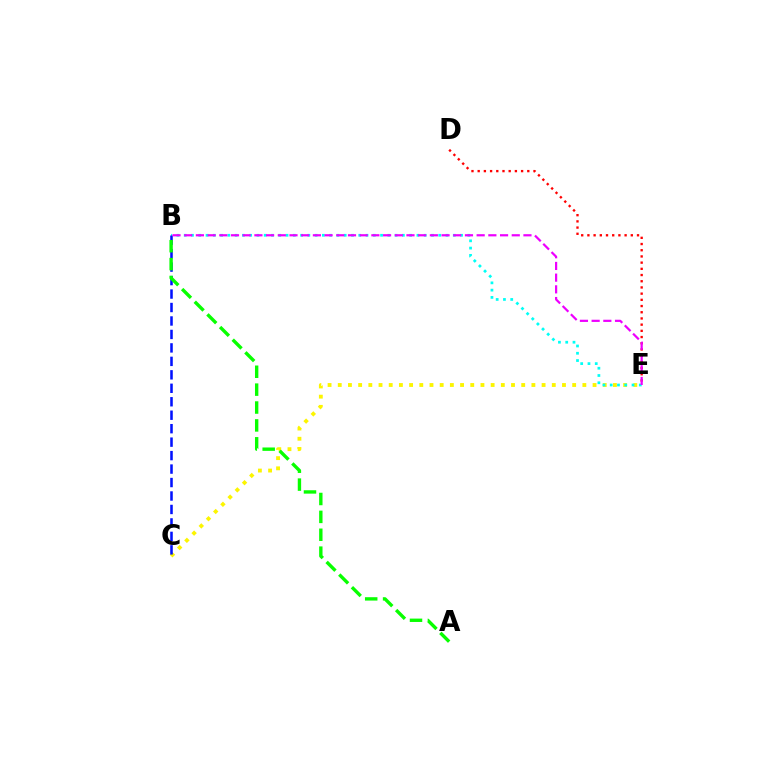{('D', 'E'): [{'color': '#ff0000', 'line_style': 'dotted', 'thickness': 1.68}], ('C', 'E'): [{'color': '#fcf500', 'line_style': 'dotted', 'thickness': 2.77}], ('B', 'E'): [{'color': '#00fff6', 'line_style': 'dotted', 'thickness': 1.98}, {'color': '#ee00ff', 'line_style': 'dashed', 'thickness': 1.59}], ('B', 'C'): [{'color': '#0010ff', 'line_style': 'dashed', 'thickness': 1.83}], ('A', 'B'): [{'color': '#08ff00', 'line_style': 'dashed', 'thickness': 2.43}]}